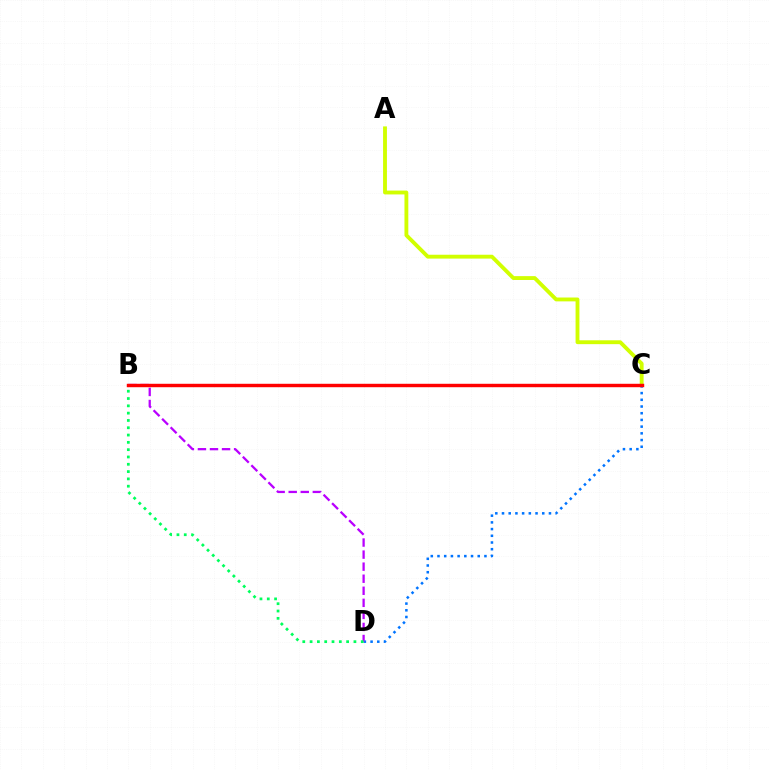{('A', 'C'): [{'color': '#d1ff00', 'line_style': 'solid', 'thickness': 2.78}], ('C', 'D'): [{'color': '#0074ff', 'line_style': 'dotted', 'thickness': 1.82}], ('B', 'D'): [{'color': '#b900ff', 'line_style': 'dashed', 'thickness': 1.64}, {'color': '#00ff5c', 'line_style': 'dotted', 'thickness': 1.99}], ('B', 'C'): [{'color': '#ff0000', 'line_style': 'solid', 'thickness': 2.47}]}